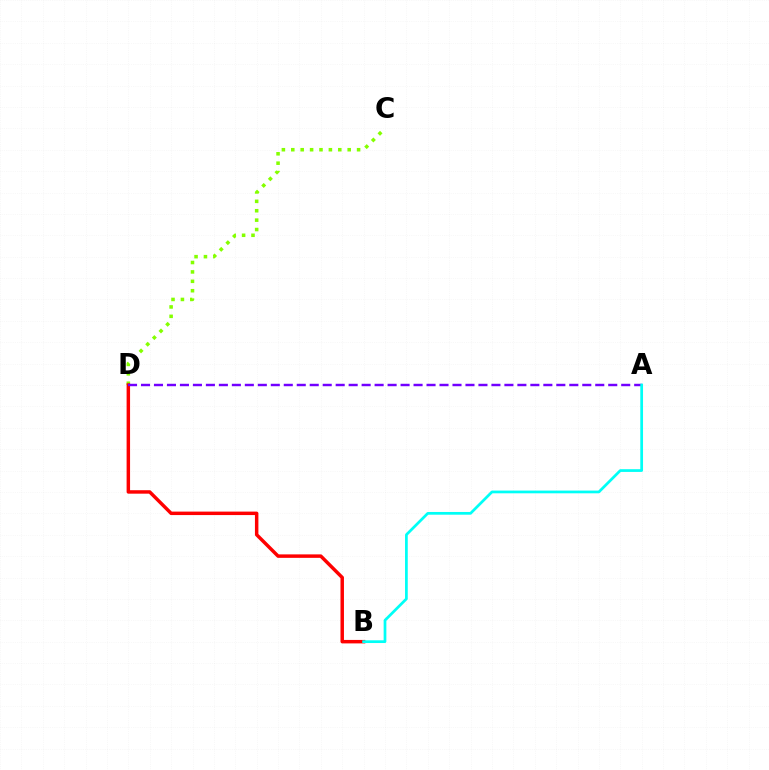{('C', 'D'): [{'color': '#84ff00', 'line_style': 'dotted', 'thickness': 2.55}], ('B', 'D'): [{'color': '#ff0000', 'line_style': 'solid', 'thickness': 2.5}], ('A', 'D'): [{'color': '#7200ff', 'line_style': 'dashed', 'thickness': 1.76}], ('A', 'B'): [{'color': '#00fff6', 'line_style': 'solid', 'thickness': 1.97}]}